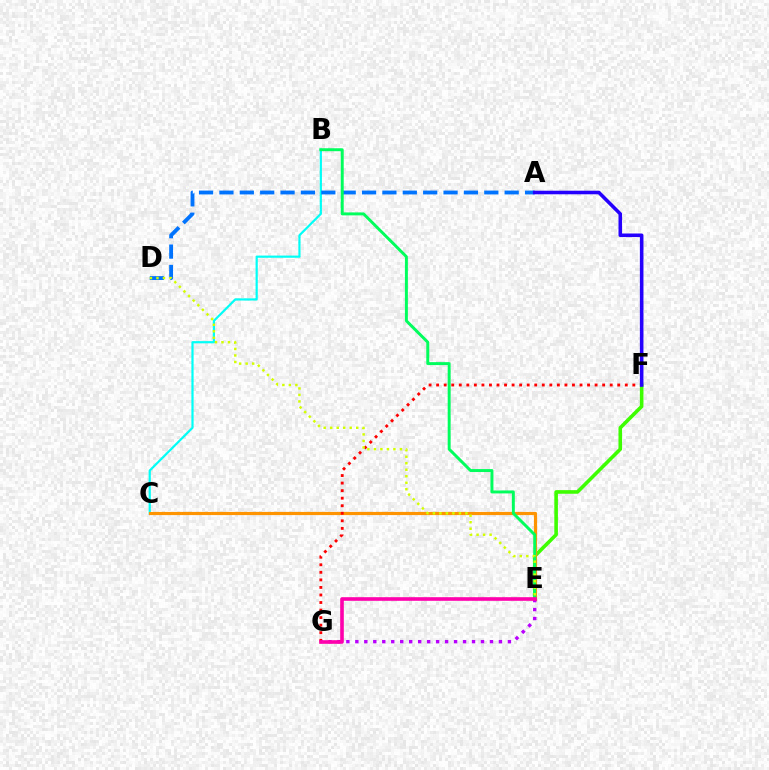{('B', 'C'): [{'color': '#00fff6', 'line_style': 'solid', 'thickness': 1.58}], ('A', 'D'): [{'color': '#0074ff', 'line_style': 'dashed', 'thickness': 2.77}], ('E', 'F'): [{'color': '#3dff00', 'line_style': 'solid', 'thickness': 2.59}], ('C', 'E'): [{'color': '#ff9400', 'line_style': 'solid', 'thickness': 2.29}], ('B', 'E'): [{'color': '#00ff5c', 'line_style': 'solid', 'thickness': 2.12}], ('F', 'G'): [{'color': '#ff0000', 'line_style': 'dotted', 'thickness': 2.05}], ('E', 'G'): [{'color': '#b900ff', 'line_style': 'dotted', 'thickness': 2.44}, {'color': '#ff00ac', 'line_style': 'solid', 'thickness': 2.6}], ('D', 'E'): [{'color': '#d1ff00', 'line_style': 'dotted', 'thickness': 1.77}], ('A', 'F'): [{'color': '#2500ff', 'line_style': 'solid', 'thickness': 2.57}]}